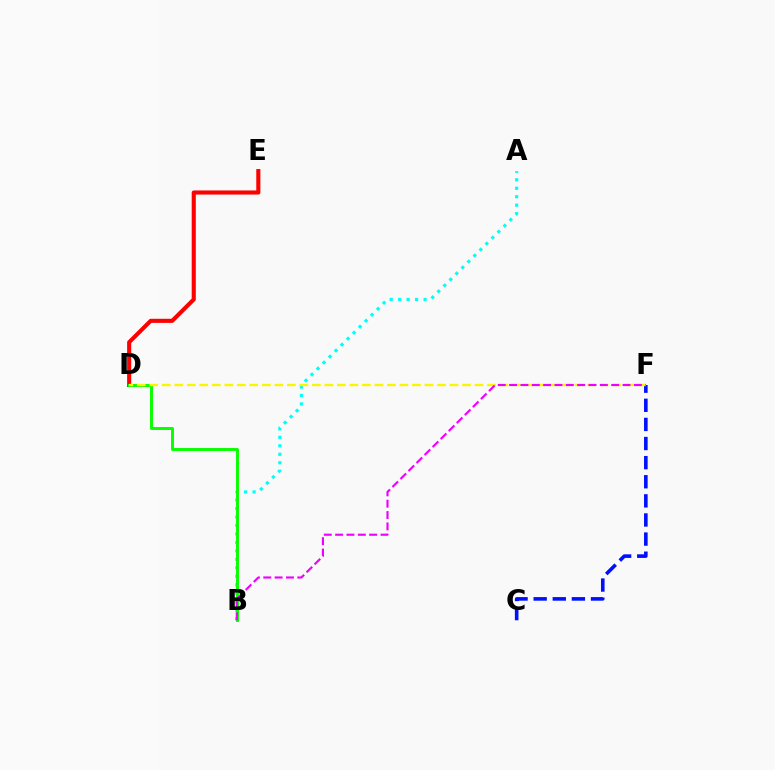{('A', 'B'): [{'color': '#00fff6', 'line_style': 'dotted', 'thickness': 2.3}], ('C', 'F'): [{'color': '#0010ff', 'line_style': 'dashed', 'thickness': 2.6}], ('D', 'E'): [{'color': '#ff0000', 'line_style': 'solid', 'thickness': 2.95}], ('B', 'D'): [{'color': '#08ff00', 'line_style': 'solid', 'thickness': 2.12}], ('D', 'F'): [{'color': '#fcf500', 'line_style': 'dashed', 'thickness': 1.7}], ('B', 'F'): [{'color': '#ee00ff', 'line_style': 'dashed', 'thickness': 1.54}]}